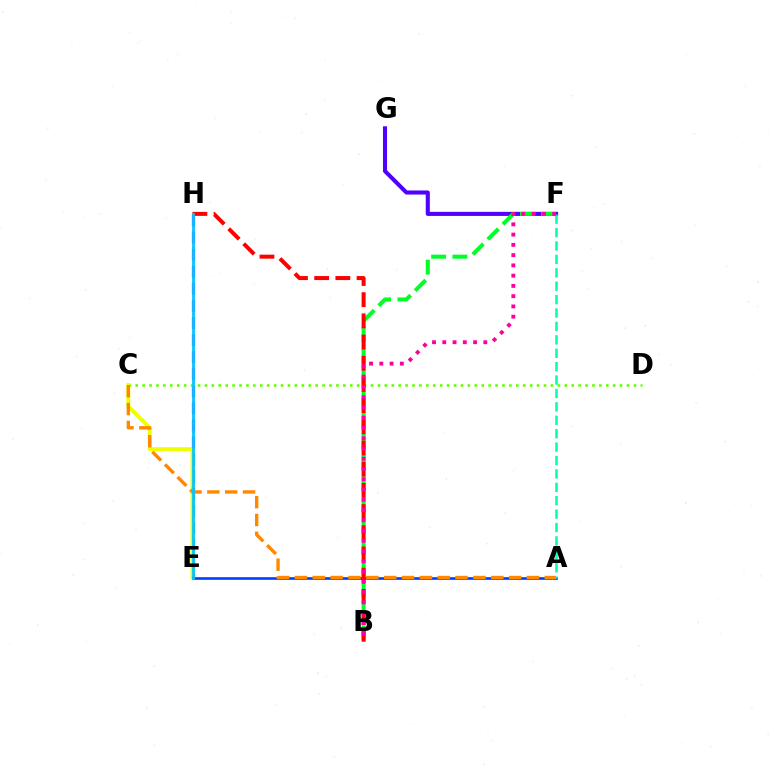{('E', 'H'): [{'color': '#d600ff', 'line_style': 'dashed', 'thickness': 2.32}, {'color': '#00c7ff', 'line_style': 'solid', 'thickness': 1.99}], ('F', 'G'): [{'color': '#4f00ff', 'line_style': 'solid', 'thickness': 2.93}], ('C', 'D'): [{'color': '#66ff00', 'line_style': 'dotted', 'thickness': 1.88}], ('C', 'E'): [{'color': '#eeff00', 'line_style': 'solid', 'thickness': 2.81}], ('A', 'E'): [{'color': '#003fff', 'line_style': 'solid', 'thickness': 1.9}], ('B', 'F'): [{'color': '#00ff27', 'line_style': 'dashed', 'thickness': 2.89}, {'color': '#ff00a0', 'line_style': 'dotted', 'thickness': 2.79}], ('A', 'C'): [{'color': '#ff8800', 'line_style': 'dashed', 'thickness': 2.42}], ('B', 'H'): [{'color': '#ff0000', 'line_style': 'dashed', 'thickness': 2.88}], ('A', 'F'): [{'color': '#00ffaf', 'line_style': 'dashed', 'thickness': 1.82}]}